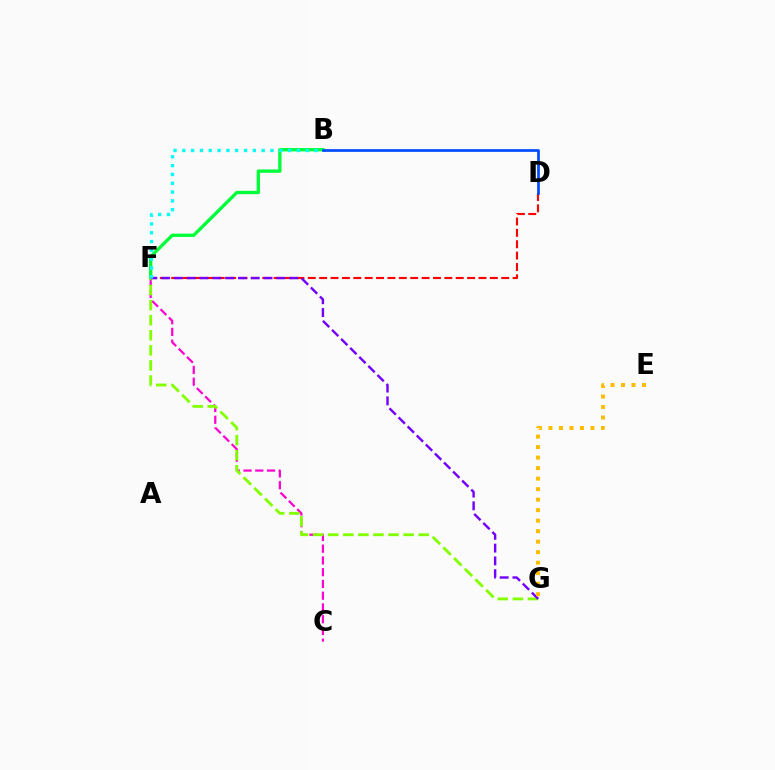{('B', 'F'): [{'color': '#00ff39', 'line_style': 'solid', 'thickness': 2.4}, {'color': '#00fff6', 'line_style': 'dotted', 'thickness': 2.39}], ('C', 'F'): [{'color': '#ff00cf', 'line_style': 'dashed', 'thickness': 1.6}], ('D', 'F'): [{'color': '#ff0000', 'line_style': 'dashed', 'thickness': 1.55}], ('F', 'G'): [{'color': '#84ff00', 'line_style': 'dashed', 'thickness': 2.05}, {'color': '#7200ff', 'line_style': 'dashed', 'thickness': 1.74}], ('E', 'G'): [{'color': '#ffbd00', 'line_style': 'dotted', 'thickness': 2.85}], ('B', 'D'): [{'color': '#004bff', 'line_style': 'solid', 'thickness': 1.95}]}